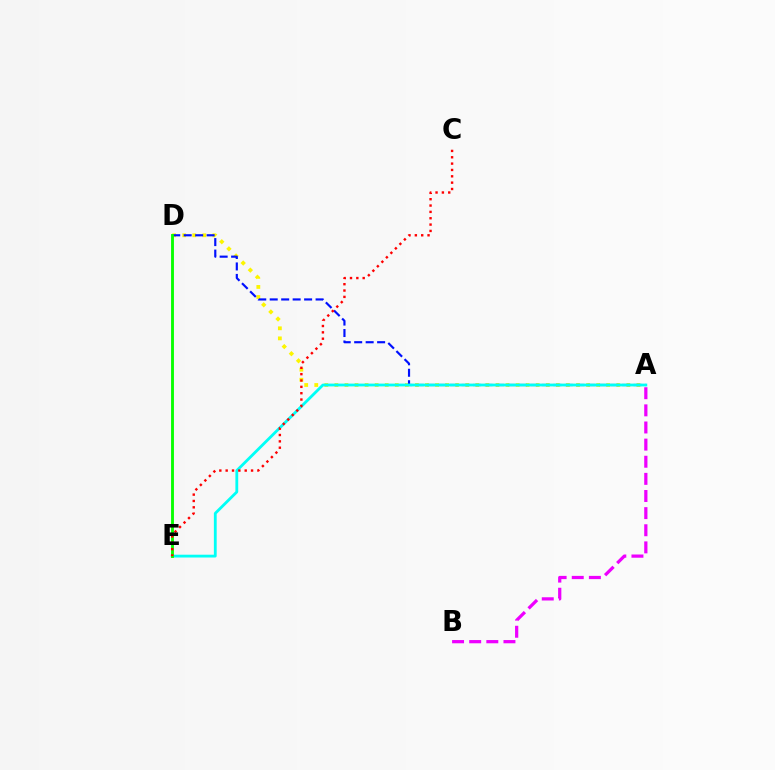{('A', 'D'): [{'color': '#fcf500', 'line_style': 'dotted', 'thickness': 2.73}, {'color': '#0010ff', 'line_style': 'dashed', 'thickness': 1.56}], ('A', 'E'): [{'color': '#00fff6', 'line_style': 'solid', 'thickness': 2.02}], ('A', 'B'): [{'color': '#ee00ff', 'line_style': 'dashed', 'thickness': 2.33}], ('D', 'E'): [{'color': '#08ff00', 'line_style': 'solid', 'thickness': 2.06}], ('C', 'E'): [{'color': '#ff0000', 'line_style': 'dotted', 'thickness': 1.72}]}